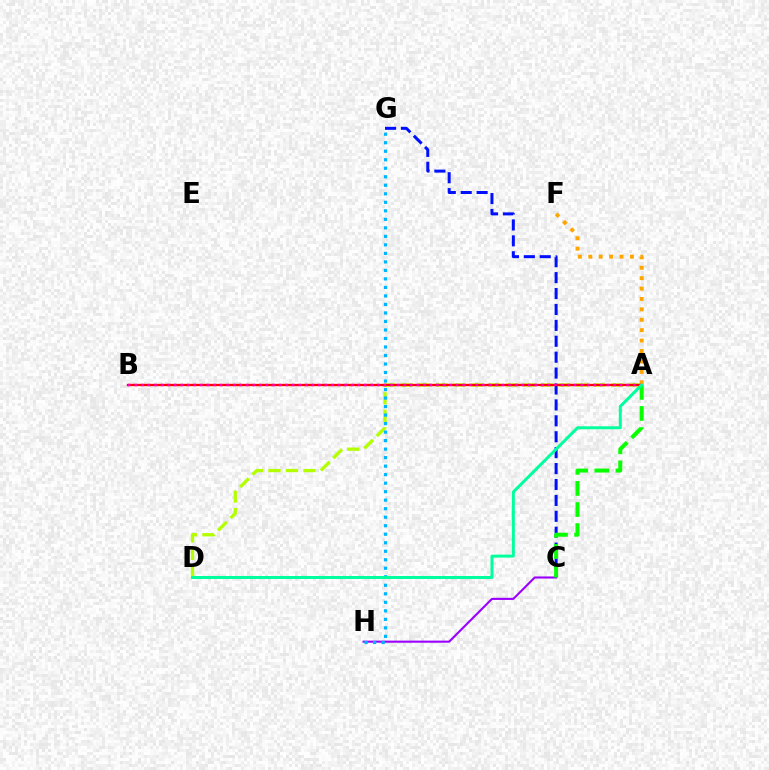{('C', 'G'): [{'color': '#0010ff', 'line_style': 'dashed', 'thickness': 2.16}], ('C', 'H'): [{'color': '#9b00ff', 'line_style': 'solid', 'thickness': 1.51}], ('A', 'D'): [{'color': '#b3ff00', 'line_style': 'dashed', 'thickness': 2.38}, {'color': '#00ff9d', 'line_style': 'solid', 'thickness': 2.14}], ('A', 'B'): [{'color': '#ff0000', 'line_style': 'solid', 'thickness': 1.67}, {'color': '#ff00bd', 'line_style': 'dotted', 'thickness': 1.78}], ('A', 'F'): [{'color': '#ffa500', 'line_style': 'dotted', 'thickness': 2.83}], ('A', 'C'): [{'color': '#08ff00', 'line_style': 'dashed', 'thickness': 2.87}], ('G', 'H'): [{'color': '#00b5ff', 'line_style': 'dotted', 'thickness': 2.31}]}